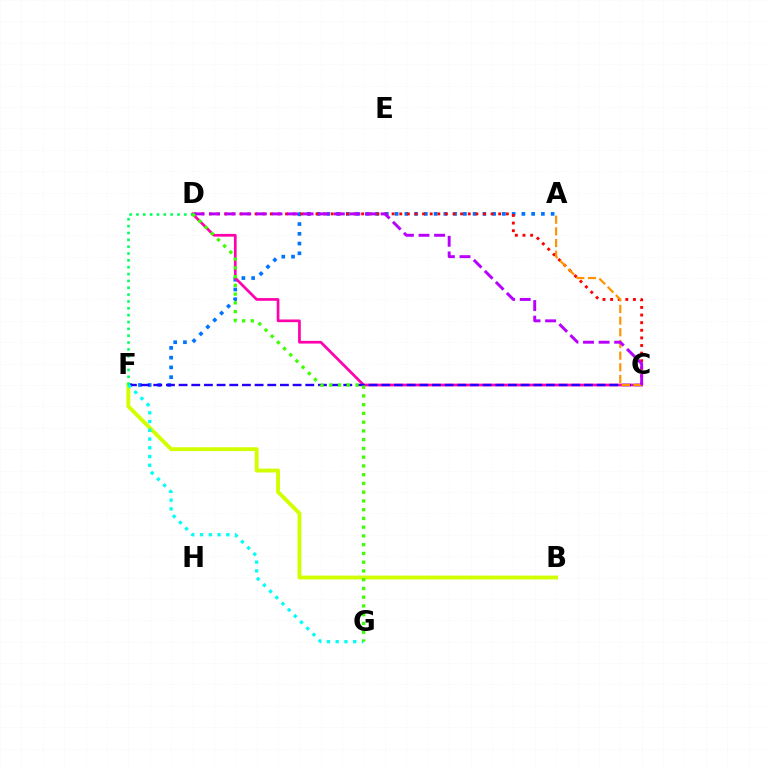{('A', 'F'): [{'color': '#0074ff', 'line_style': 'dotted', 'thickness': 2.65}], ('C', 'D'): [{'color': '#ff0000', 'line_style': 'dotted', 'thickness': 2.07}, {'color': '#ff00ac', 'line_style': 'solid', 'thickness': 1.95}, {'color': '#b900ff', 'line_style': 'dashed', 'thickness': 2.12}], ('B', 'F'): [{'color': '#d1ff00', 'line_style': 'solid', 'thickness': 2.79}], ('C', 'F'): [{'color': '#2500ff', 'line_style': 'dashed', 'thickness': 1.72}], ('A', 'C'): [{'color': '#ff9400', 'line_style': 'dashed', 'thickness': 1.59}], ('D', 'F'): [{'color': '#00ff5c', 'line_style': 'dotted', 'thickness': 1.86}], ('F', 'G'): [{'color': '#00fff6', 'line_style': 'dotted', 'thickness': 2.38}], ('D', 'G'): [{'color': '#3dff00', 'line_style': 'dotted', 'thickness': 2.38}]}